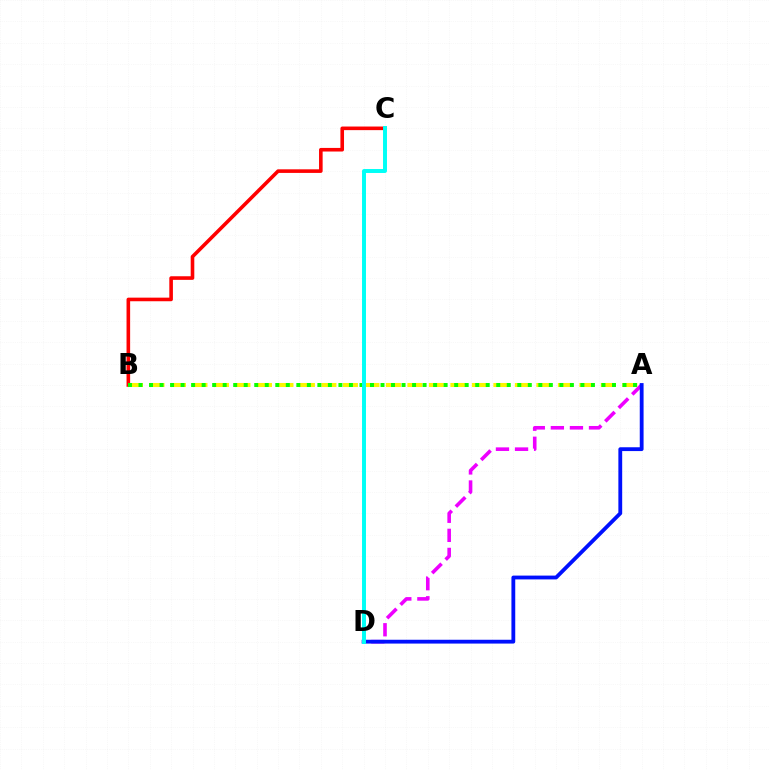{('B', 'C'): [{'color': '#ff0000', 'line_style': 'solid', 'thickness': 2.59}], ('A', 'B'): [{'color': '#fcf500', 'line_style': 'dashed', 'thickness': 2.92}, {'color': '#08ff00', 'line_style': 'dotted', 'thickness': 2.86}], ('A', 'D'): [{'color': '#ee00ff', 'line_style': 'dashed', 'thickness': 2.59}, {'color': '#0010ff', 'line_style': 'solid', 'thickness': 2.75}], ('C', 'D'): [{'color': '#00fff6', 'line_style': 'solid', 'thickness': 2.85}]}